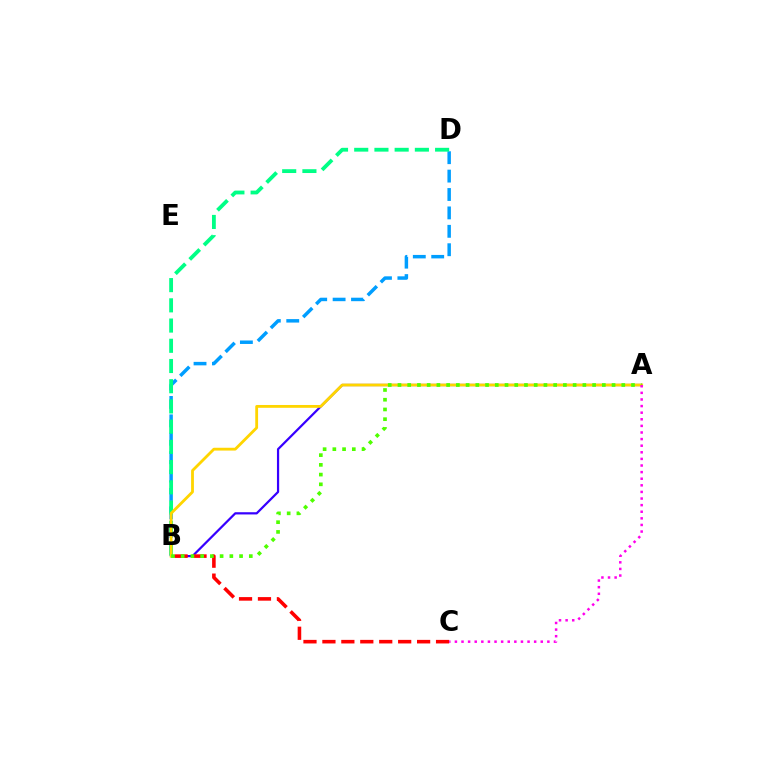{('B', 'D'): [{'color': '#009eff', 'line_style': 'dashed', 'thickness': 2.5}, {'color': '#00ff86', 'line_style': 'dashed', 'thickness': 2.75}], ('A', 'B'): [{'color': '#3700ff', 'line_style': 'solid', 'thickness': 1.6}, {'color': '#ffd500', 'line_style': 'solid', 'thickness': 2.03}, {'color': '#4fff00', 'line_style': 'dotted', 'thickness': 2.64}], ('B', 'C'): [{'color': '#ff0000', 'line_style': 'dashed', 'thickness': 2.57}], ('A', 'C'): [{'color': '#ff00ed', 'line_style': 'dotted', 'thickness': 1.79}]}